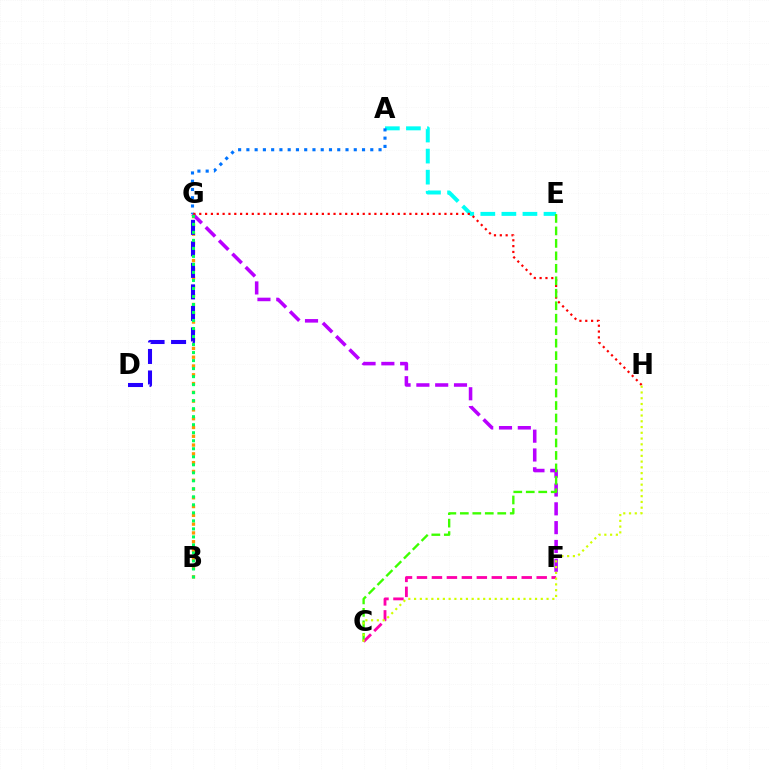{('B', 'G'): [{'color': '#ff9400', 'line_style': 'dotted', 'thickness': 2.39}, {'color': '#00ff5c', 'line_style': 'dotted', 'thickness': 2.18}], ('A', 'E'): [{'color': '#00fff6', 'line_style': 'dashed', 'thickness': 2.86}], ('D', 'G'): [{'color': '#2500ff', 'line_style': 'dashed', 'thickness': 2.92}], ('F', 'G'): [{'color': '#b900ff', 'line_style': 'dashed', 'thickness': 2.56}], ('A', 'G'): [{'color': '#0074ff', 'line_style': 'dotted', 'thickness': 2.24}], ('G', 'H'): [{'color': '#ff0000', 'line_style': 'dotted', 'thickness': 1.59}], ('C', 'E'): [{'color': '#3dff00', 'line_style': 'dashed', 'thickness': 1.69}], ('C', 'F'): [{'color': '#ff00ac', 'line_style': 'dashed', 'thickness': 2.03}], ('C', 'H'): [{'color': '#d1ff00', 'line_style': 'dotted', 'thickness': 1.56}]}